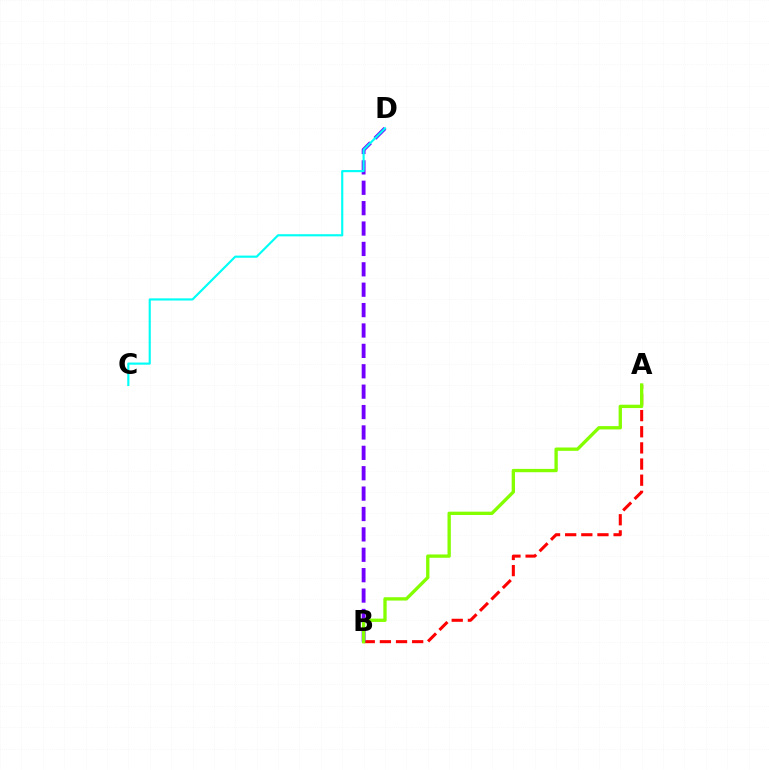{('A', 'B'): [{'color': '#ff0000', 'line_style': 'dashed', 'thickness': 2.19}, {'color': '#84ff00', 'line_style': 'solid', 'thickness': 2.4}], ('B', 'D'): [{'color': '#7200ff', 'line_style': 'dashed', 'thickness': 2.77}], ('C', 'D'): [{'color': '#00fff6', 'line_style': 'solid', 'thickness': 1.55}]}